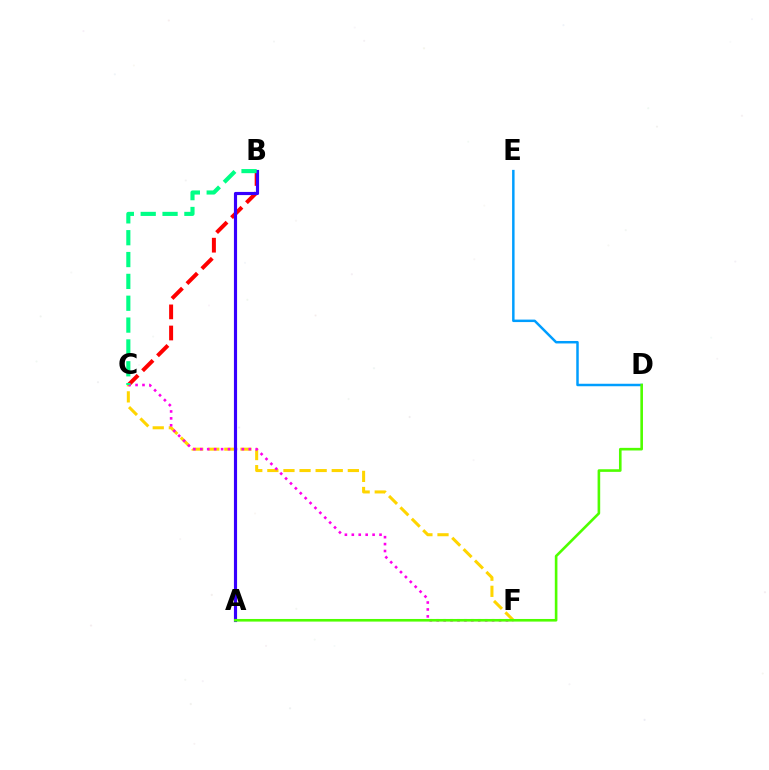{('C', 'F'): [{'color': '#ffd500', 'line_style': 'dashed', 'thickness': 2.19}, {'color': '#ff00ed', 'line_style': 'dotted', 'thickness': 1.88}], ('D', 'E'): [{'color': '#009eff', 'line_style': 'solid', 'thickness': 1.79}], ('B', 'C'): [{'color': '#ff0000', 'line_style': 'dashed', 'thickness': 2.87}, {'color': '#00ff86', 'line_style': 'dashed', 'thickness': 2.97}], ('A', 'B'): [{'color': '#3700ff', 'line_style': 'solid', 'thickness': 2.26}], ('A', 'D'): [{'color': '#4fff00', 'line_style': 'solid', 'thickness': 1.88}]}